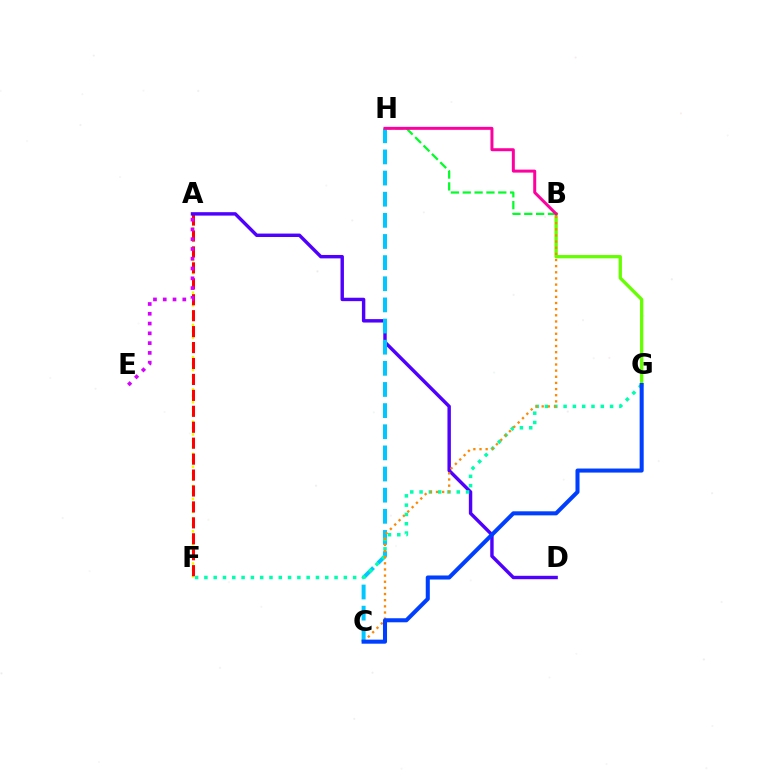{('A', 'F'): [{'color': '#eeff00', 'line_style': 'dotted', 'thickness': 1.75}, {'color': '#ff0000', 'line_style': 'dashed', 'thickness': 2.17}], ('A', 'E'): [{'color': '#d600ff', 'line_style': 'dotted', 'thickness': 2.66}], ('A', 'D'): [{'color': '#4f00ff', 'line_style': 'solid', 'thickness': 2.46}], ('C', 'H'): [{'color': '#00c7ff', 'line_style': 'dashed', 'thickness': 2.87}], ('F', 'G'): [{'color': '#00ffaf', 'line_style': 'dotted', 'thickness': 2.53}], ('B', 'H'): [{'color': '#00ff27', 'line_style': 'dashed', 'thickness': 1.61}, {'color': '#ff00a0', 'line_style': 'solid', 'thickness': 2.16}], ('B', 'G'): [{'color': '#66ff00', 'line_style': 'solid', 'thickness': 2.37}], ('B', 'C'): [{'color': '#ff8800', 'line_style': 'dotted', 'thickness': 1.67}], ('C', 'G'): [{'color': '#003fff', 'line_style': 'solid', 'thickness': 2.91}]}